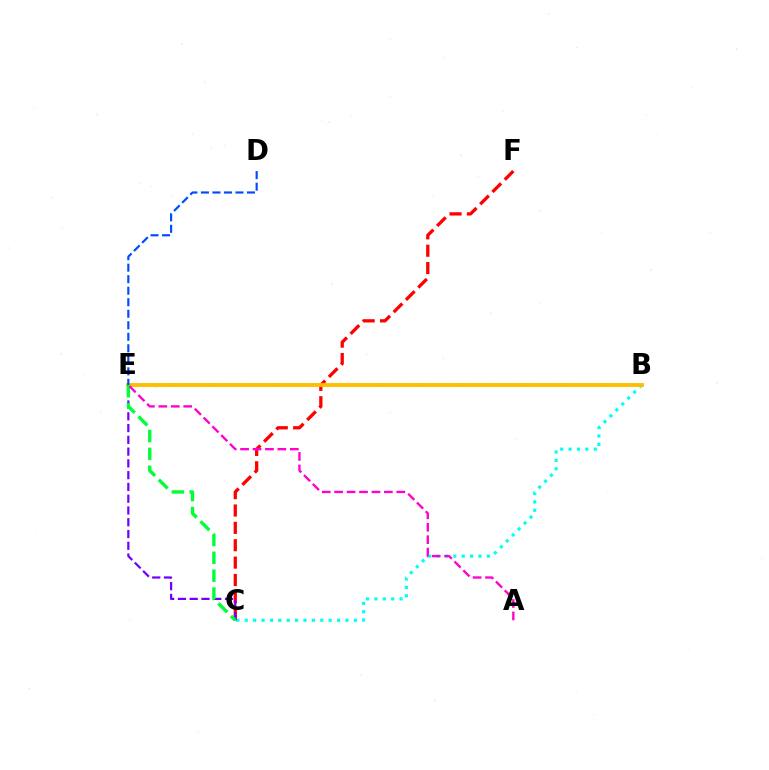{('B', 'C'): [{'color': '#00fff6', 'line_style': 'dotted', 'thickness': 2.28}], ('C', 'F'): [{'color': '#ff0000', 'line_style': 'dashed', 'thickness': 2.36}], ('B', 'E'): [{'color': '#84ff00', 'line_style': 'dashed', 'thickness': 1.78}, {'color': '#ffbd00', 'line_style': 'solid', 'thickness': 2.79}], ('D', 'E'): [{'color': '#004bff', 'line_style': 'dashed', 'thickness': 1.56}], ('C', 'E'): [{'color': '#7200ff', 'line_style': 'dashed', 'thickness': 1.6}, {'color': '#00ff39', 'line_style': 'dashed', 'thickness': 2.43}], ('A', 'E'): [{'color': '#ff00cf', 'line_style': 'dashed', 'thickness': 1.69}]}